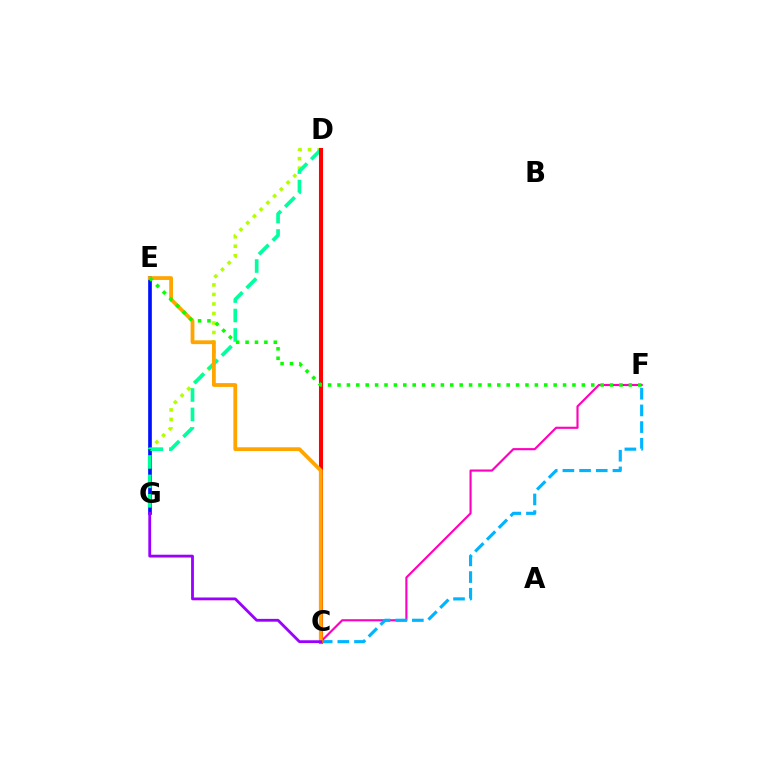{('D', 'G'): [{'color': '#b3ff00', 'line_style': 'dotted', 'thickness': 2.58}, {'color': '#00ff9d', 'line_style': 'dashed', 'thickness': 2.64}], ('E', 'G'): [{'color': '#0010ff', 'line_style': 'solid', 'thickness': 2.64}], ('C', 'F'): [{'color': '#ff00bd', 'line_style': 'solid', 'thickness': 1.54}, {'color': '#00b5ff', 'line_style': 'dashed', 'thickness': 2.27}], ('C', 'D'): [{'color': '#ff0000', 'line_style': 'solid', 'thickness': 2.93}], ('C', 'E'): [{'color': '#ffa500', 'line_style': 'solid', 'thickness': 2.72}], ('C', 'G'): [{'color': '#9b00ff', 'line_style': 'solid', 'thickness': 2.02}], ('E', 'F'): [{'color': '#08ff00', 'line_style': 'dotted', 'thickness': 2.55}]}